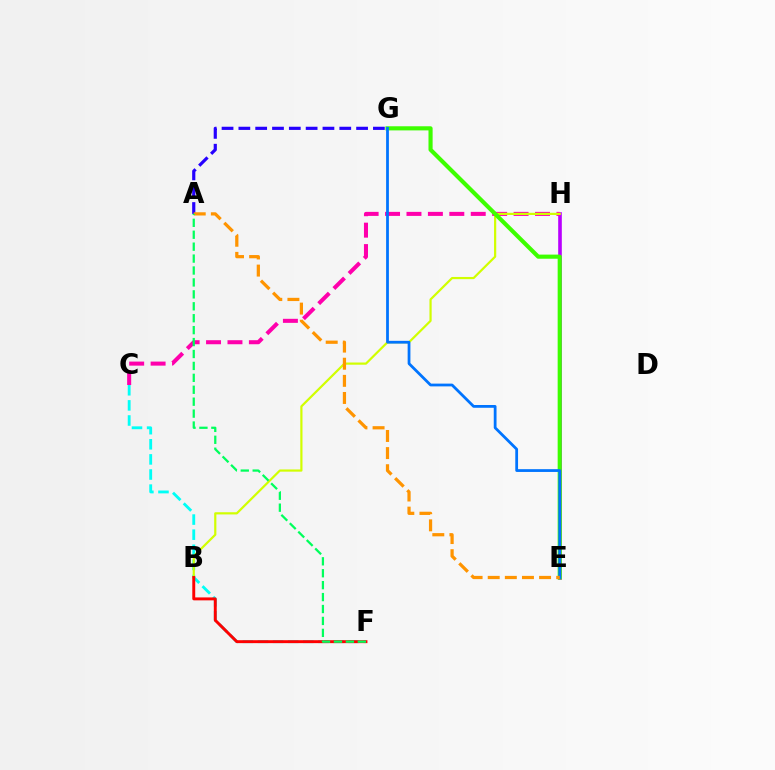{('E', 'H'): [{'color': '#b900ff', 'line_style': 'solid', 'thickness': 2.6}], ('C', 'F'): [{'color': '#00fff6', 'line_style': 'dashed', 'thickness': 2.05}], ('C', 'H'): [{'color': '#ff00ac', 'line_style': 'dashed', 'thickness': 2.91}], ('B', 'H'): [{'color': '#d1ff00', 'line_style': 'solid', 'thickness': 1.58}], ('E', 'G'): [{'color': '#3dff00', 'line_style': 'solid', 'thickness': 2.97}, {'color': '#0074ff', 'line_style': 'solid', 'thickness': 2.0}], ('B', 'F'): [{'color': '#ff0000', 'line_style': 'solid', 'thickness': 2.11}], ('A', 'G'): [{'color': '#2500ff', 'line_style': 'dashed', 'thickness': 2.28}], ('A', 'E'): [{'color': '#ff9400', 'line_style': 'dashed', 'thickness': 2.33}], ('A', 'F'): [{'color': '#00ff5c', 'line_style': 'dashed', 'thickness': 1.62}]}